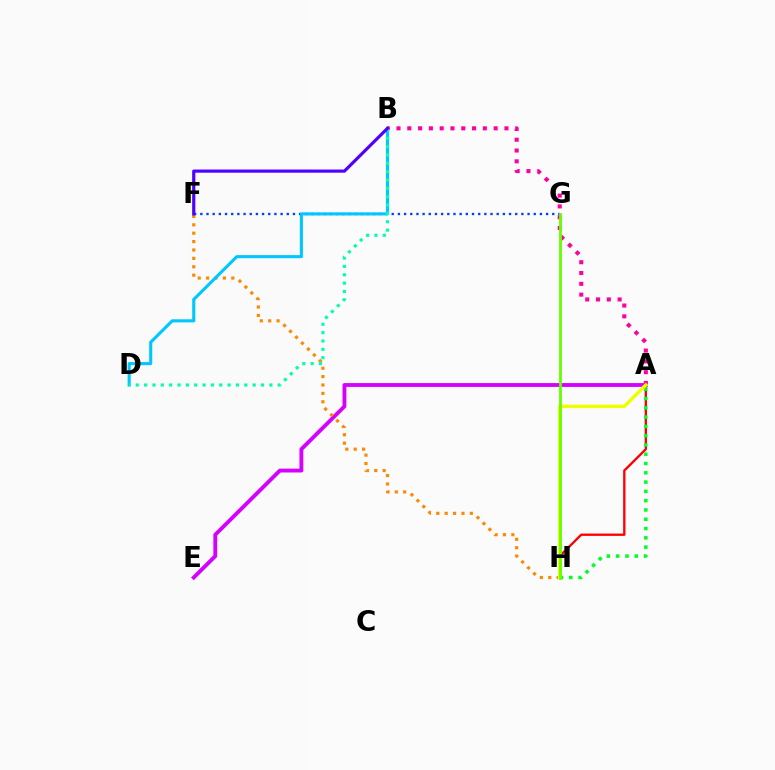{('A', 'E'): [{'color': '#d600ff', 'line_style': 'solid', 'thickness': 2.78}], ('A', 'H'): [{'color': '#ff0000', 'line_style': 'solid', 'thickness': 1.68}, {'color': '#00ff27', 'line_style': 'dotted', 'thickness': 2.52}, {'color': '#eeff00', 'line_style': 'solid', 'thickness': 2.46}], ('F', 'G'): [{'color': '#003fff', 'line_style': 'dotted', 'thickness': 1.68}], ('F', 'H'): [{'color': '#ff8800', 'line_style': 'dotted', 'thickness': 2.28}], ('B', 'D'): [{'color': '#00c7ff', 'line_style': 'solid', 'thickness': 2.23}, {'color': '#00ffaf', 'line_style': 'dotted', 'thickness': 2.27}], ('A', 'B'): [{'color': '#ff00a0', 'line_style': 'dotted', 'thickness': 2.93}], ('B', 'F'): [{'color': '#4f00ff', 'line_style': 'solid', 'thickness': 2.28}], ('G', 'H'): [{'color': '#66ff00', 'line_style': 'solid', 'thickness': 2.03}]}